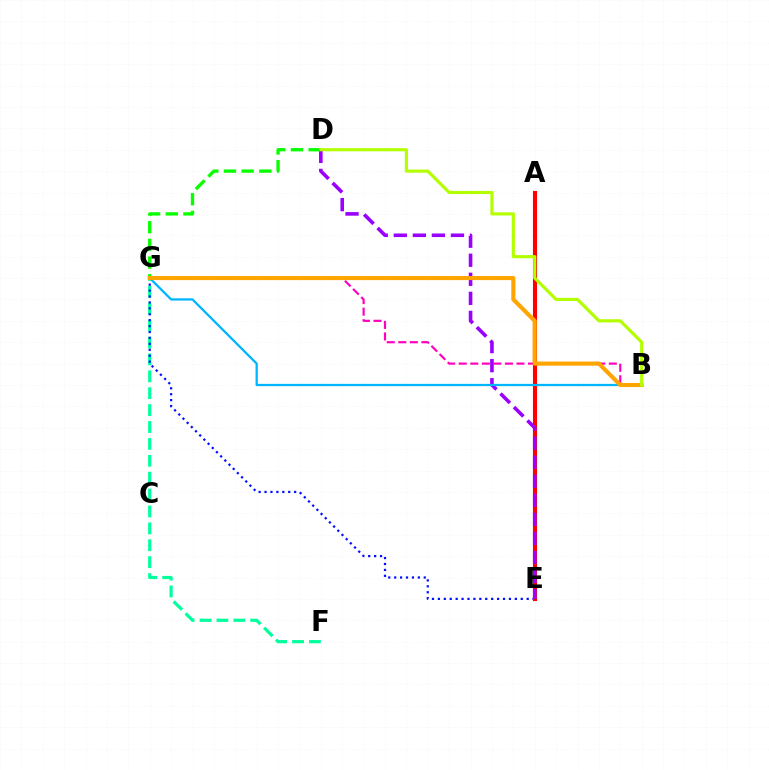{('F', 'G'): [{'color': '#00ff9d', 'line_style': 'dashed', 'thickness': 2.3}], ('B', 'G'): [{'color': '#ff00bd', 'line_style': 'dashed', 'thickness': 1.57}, {'color': '#00b5ff', 'line_style': 'solid', 'thickness': 1.63}, {'color': '#ffa500', 'line_style': 'solid', 'thickness': 2.95}], ('D', 'G'): [{'color': '#08ff00', 'line_style': 'dashed', 'thickness': 2.4}], ('E', 'G'): [{'color': '#0010ff', 'line_style': 'dotted', 'thickness': 1.61}], ('A', 'E'): [{'color': '#ff0000', 'line_style': 'solid', 'thickness': 2.96}], ('D', 'E'): [{'color': '#9b00ff', 'line_style': 'dashed', 'thickness': 2.59}], ('B', 'D'): [{'color': '#b3ff00', 'line_style': 'solid', 'thickness': 2.27}]}